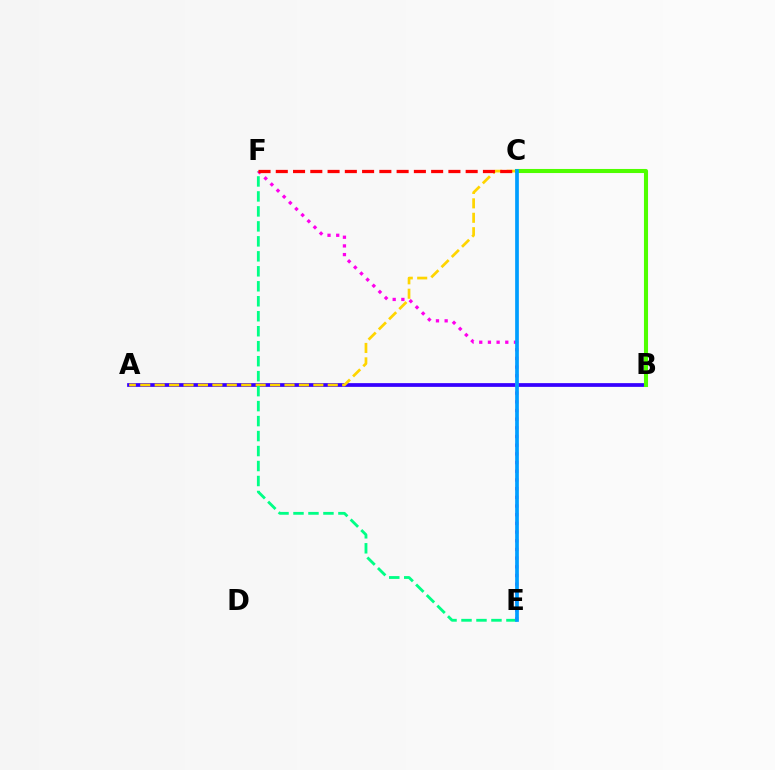{('A', 'B'): [{'color': '#3700ff', 'line_style': 'solid', 'thickness': 2.69}], ('A', 'C'): [{'color': '#ffd500', 'line_style': 'dashed', 'thickness': 1.96}], ('B', 'C'): [{'color': '#4fff00', 'line_style': 'solid', 'thickness': 2.94}], ('E', 'F'): [{'color': '#00ff86', 'line_style': 'dashed', 'thickness': 2.03}, {'color': '#ff00ed', 'line_style': 'dotted', 'thickness': 2.36}], ('C', 'F'): [{'color': '#ff0000', 'line_style': 'dashed', 'thickness': 2.35}], ('C', 'E'): [{'color': '#009eff', 'line_style': 'solid', 'thickness': 2.67}]}